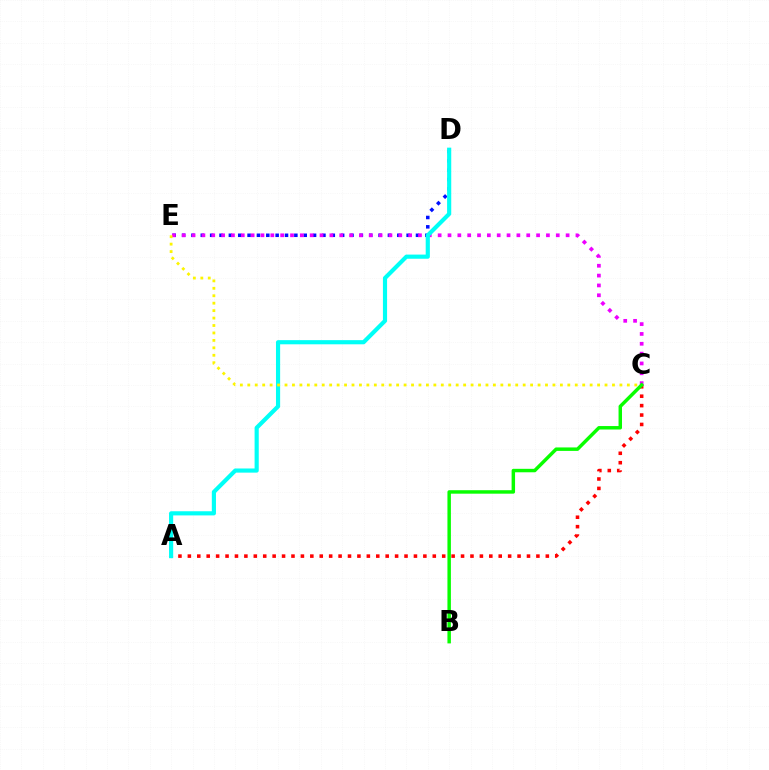{('D', 'E'): [{'color': '#0010ff', 'line_style': 'dotted', 'thickness': 2.54}], ('A', 'C'): [{'color': '#ff0000', 'line_style': 'dotted', 'thickness': 2.56}], ('C', 'E'): [{'color': '#ee00ff', 'line_style': 'dotted', 'thickness': 2.67}, {'color': '#fcf500', 'line_style': 'dotted', 'thickness': 2.02}], ('A', 'D'): [{'color': '#00fff6', 'line_style': 'solid', 'thickness': 2.99}], ('B', 'C'): [{'color': '#08ff00', 'line_style': 'solid', 'thickness': 2.49}]}